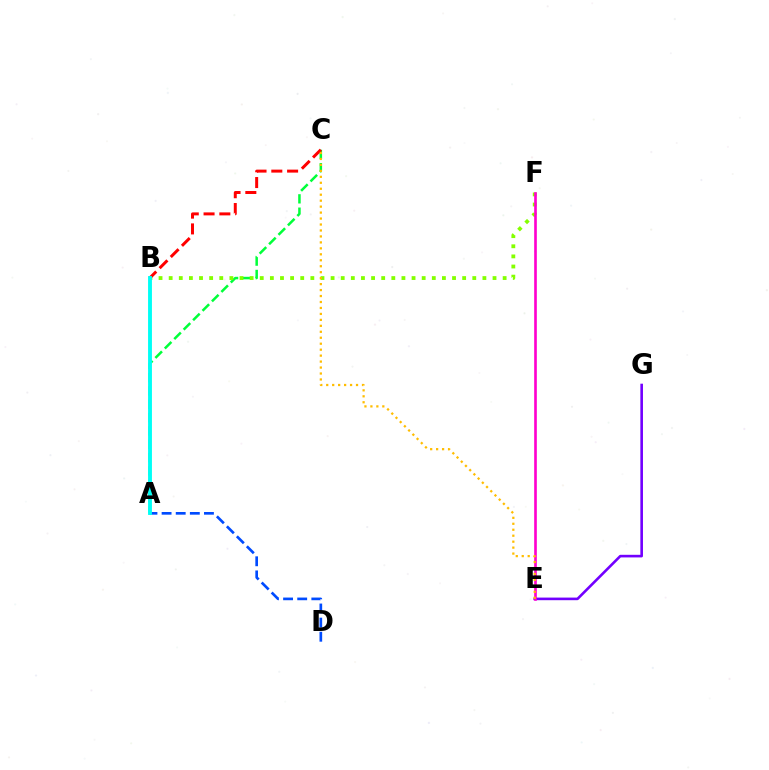{('A', 'C'): [{'color': '#00ff39', 'line_style': 'dashed', 'thickness': 1.81}], ('B', 'F'): [{'color': '#84ff00', 'line_style': 'dotted', 'thickness': 2.75}], ('E', 'G'): [{'color': '#7200ff', 'line_style': 'solid', 'thickness': 1.88}], ('B', 'C'): [{'color': '#ff0000', 'line_style': 'dashed', 'thickness': 2.15}], ('E', 'F'): [{'color': '#ff00cf', 'line_style': 'solid', 'thickness': 1.9}], ('C', 'E'): [{'color': '#ffbd00', 'line_style': 'dotted', 'thickness': 1.62}], ('A', 'D'): [{'color': '#004bff', 'line_style': 'dashed', 'thickness': 1.92}], ('A', 'B'): [{'color': '#00fff6', 'line_style': 'solid', 'thickness': 2.79}]}